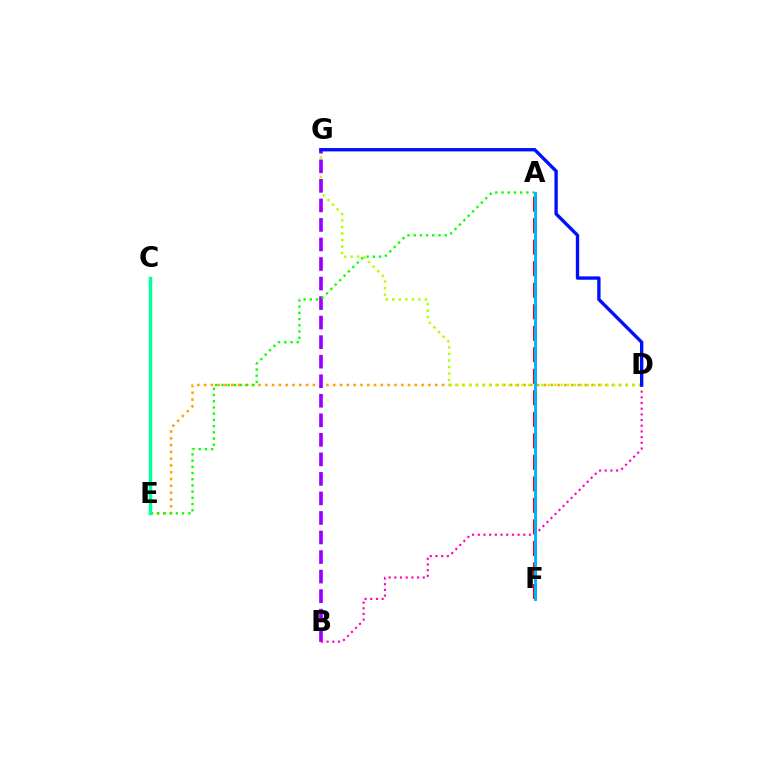{('D', 'E'): [{'color': '#ffa500', 'line_style': 'dotted', 'thickness': 1.85}], ('D', 'G'): [{'color': '#b3ff00', 'line_style': 'dotted', 'thickness': 1.77}, {'color': '#0010ff', 'line_style': 'solid', 'thickness': 2.41}], ('B', 'G'): [{'color': '#9b00ff', 'line_style': 'dashed', 'thickness': 2.65}], ('B', 'D'): [{'color': '#ff00bd', 'line_style': 'dotted', 'thickness': 1.54}], ('A', 'E'): [{'color': '#08ff00', 'line_style': 'dotted', 'thickness': 1.69}], ('A', 'F'): [{'color': '#ff0000', 'line_style': 'dashed', 'thickness': 2.92}, {'color': '#00b5ff', 'line_style': 'solid', 'thickness': 2.1}], ('C', 'E'): [{'color': '#00ff9d', 'line_style': 'solid', 'thickness': 2.48}]}